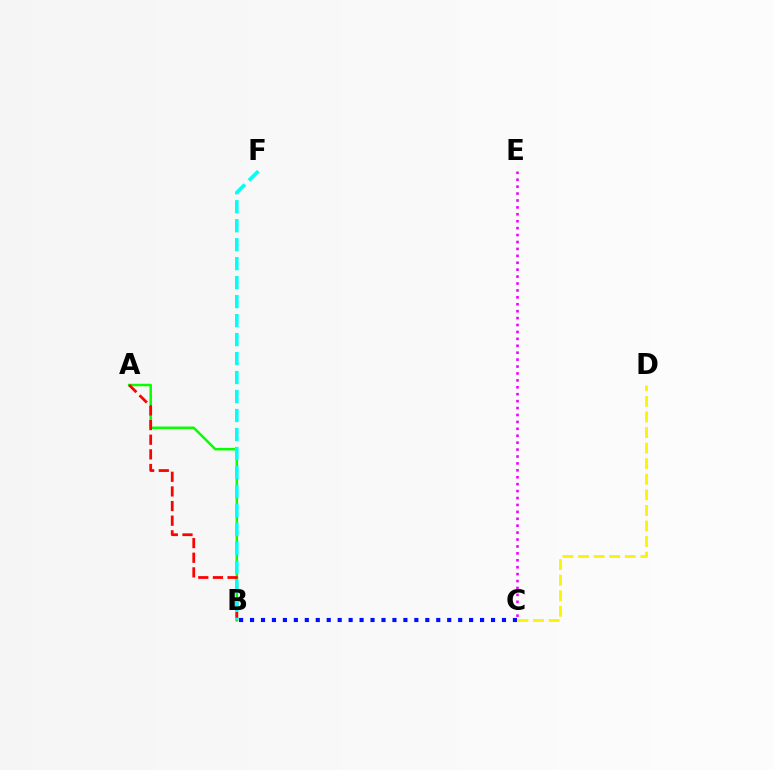{('A', 'B'): [{'color': '#08ff00', 'line_style': 'solid', 'thickness': 1.81}, {'color': '#ff0000', 'line_style': 'dashed', 'thickness': 1.99}], ('B', 'F'): [{'color': '#00fff6', 'line_style': 'dashed', 'thickness': 2.58}], ('C', 'E'): [{'color': '#ee00ff', 'line_style': 'dotted', 'thickness': 1.88}], ('C', 'D'): [{'color': '#fcf500', 'line_style': 'dashed', 'thickness': 2.12}], ('B', 'C'): [{'color': '#0010ff', 'line_style': 'dotted', 'thickness': 2.98}]}